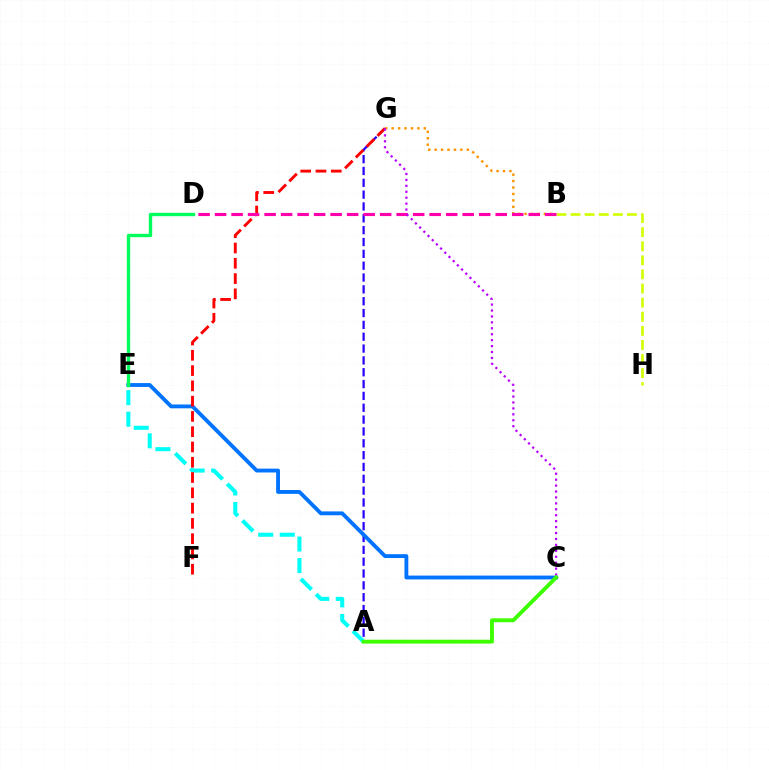{('A', 'E'): [{'color': '#00fff6', 'line_style': 'dashed', 'thickness': 2.93}], ('A', 'G'): [{'color': '#2500ff', 'line_style': 'dashed', 'thickness': 1.61}], ('C', 'E'): [{'color': '#0074ff', 'line_style': 'solid', 'thickness': 2.77}], ('D', 'E'): [{'color': '#00ff5c', 'line_style': 'solid', 'thickness': 2.43}], ('B', 'G'): [{'color': '#ff9400', 'line_style': 'dotted', 'thickness': 1.75}], ('F', 'G'): [{'color': '#ff0000', 'line_style': 'dashed', 'thickness': 2.08}], ('B', 'H'): [{'color': '#d1ff00', 'line_style': 'dashed', 'thickness': 1.92}], ('B', 'D'): [{'color': '#ff00ac', 'line_style': 'dashed', 'thickness': 2.24}], ('C', 'G'): [{'color': '#b900ff', 'line_style': 'dotted', 'thickness': 1.61}], ('A', 'C'): [{'color': '#3dff00', 'line_style': 'solid', 'thickness': 2.81}]}